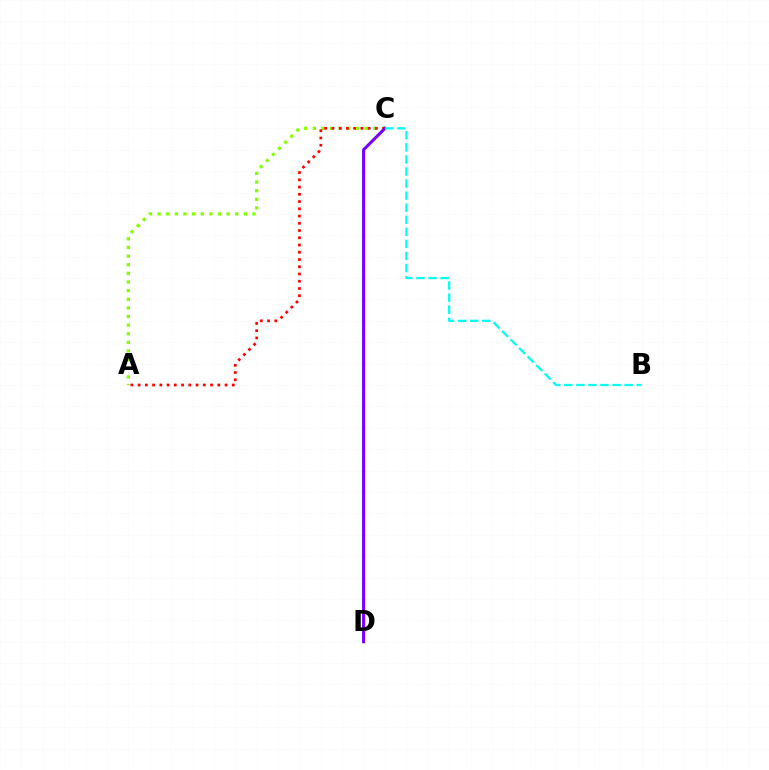{('A', 'C'): [{'color': '#84ff00', 'line_style': 'dotted', 'thickness': 2.34}, {'color': '#ff0000', 'line_style': 'dotted', 'thickness': 1.97}], ('C', 'D'): [{'color': '#7200ff', 'line_style': 'solid', 'thickness': 2.21}], ('B', 'C'): [{'color': '#00fff6', 'line_style': 'dashed', 'thickness': 1.64}]}